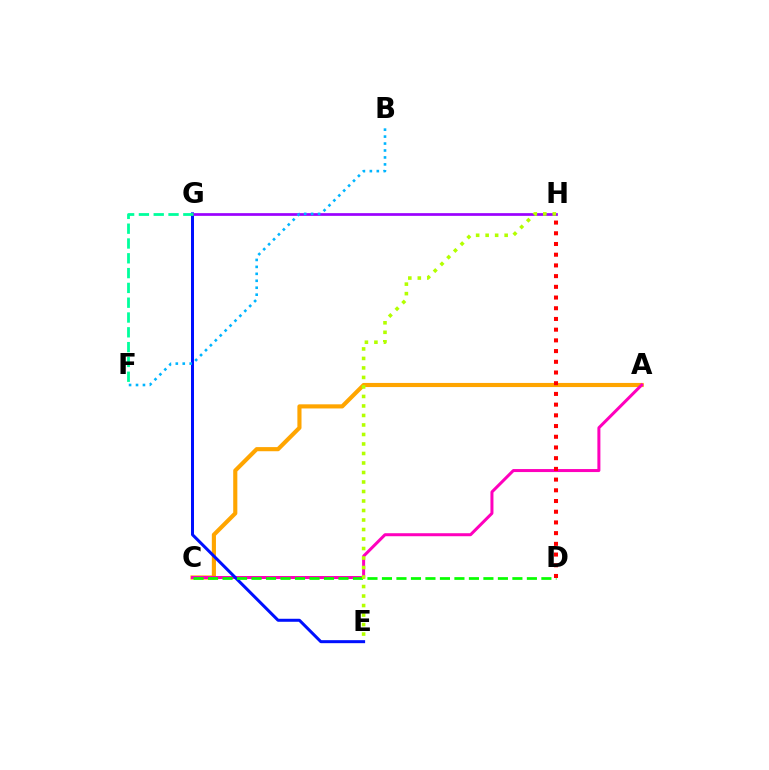{('A', 'C'): [{'color': '#ffa500', 'line_style': 'solid', 'thickness': 2.97}, {'color': '#ff00bd', 'line_style': 'solid', 'thickness': 2.17}], ('E', 'G'): [{'color': '#0010ff', 'line_style': 'solid', 'thickness': 2.17}], ('G', 'H'): [{'color': '#9b00ff', 'line_style': 'solid', 'thickness': 1.95}], ('B', 'F'): [{'color': '#00b5ff', 'line_style': 'dotted', 'thickness': 1.89}], ('C', 'D'): [{'color': '#08ff00', 'line_style': 'dashed', 'thickness': 1.97}], ('E', 'H'): [{'color': '#b3ff00', 'line_style': 'dotted', 'thickness': 2.58}], ('F', 'G'): [{'color': '#00ff9d', 'line_style': 'dashed', 'thickness': 2.01}], ('D', 'H'): [{'color': '#ff0000', 'line_style': 'dotted', 'thickness': 2.91}]}